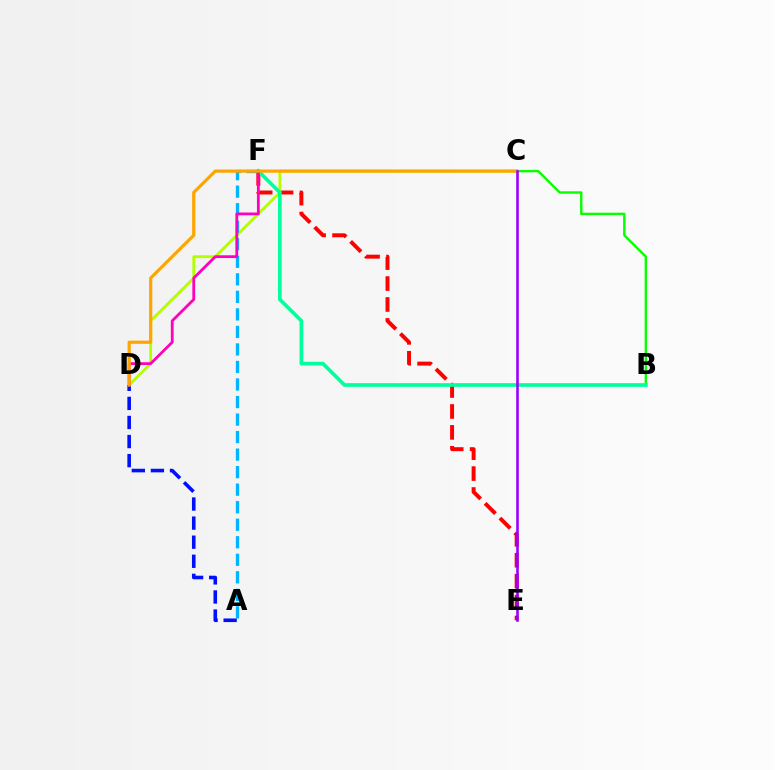{('E', 'F'): [{'color': '#ff0000', 'line_style': 'dashed', 'thickness': 2.84}], ('C', 'D'): [{'color': '#b3ff00', 'line_style': 'solid', 'thickness': 2.02}, {'color': '#ffa500', 'line_style': 'solid', 'thickness': 2.3}], ('A', 'F'): [{'color': '#00b5ff', 'line_style': 'dashed', 'thickness': 2.38}], ('B', 'C'): [{'color': '#08ff00', 'line_style': 'solid', 'thickness': 1.72}], ('A', 'D'): [{'color': '#0010ff', 'line_style': 'dashed', 'thickness': 2.59}], ('B', 'F'): [{'color': '#00ff9d', 'line_style': 'solid', 'thickness': 2.64}], ('D', 'F'): [{'color': '#ff00bd', 'line_style': 'solid', 'thickness': 2.01}], ('C', 'E'): [{'color': '#9b00ff', 'line_style': 'solid', 'thickness': 1.88}]}